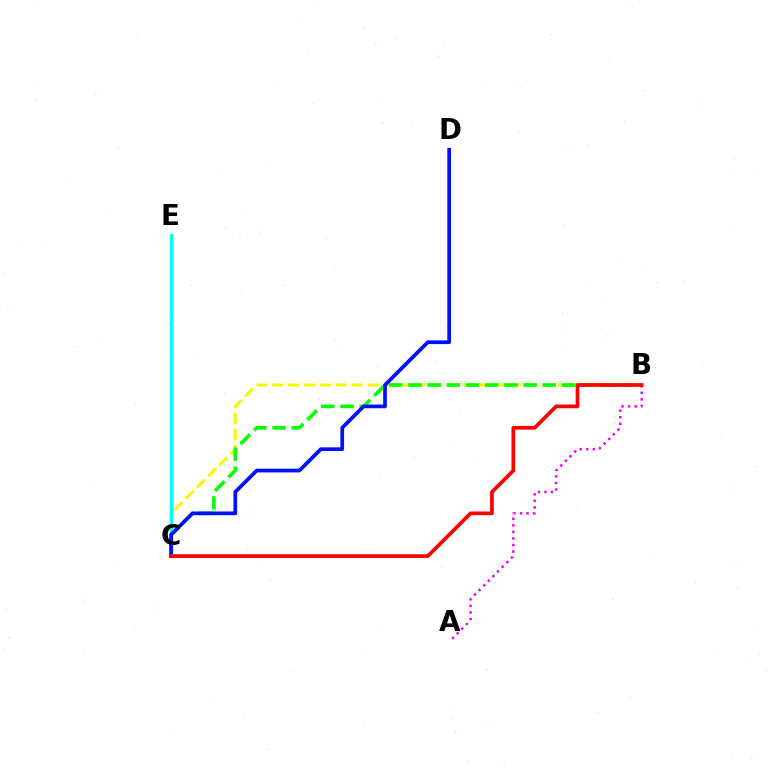{('B', 'C'): [{'color': '#fcf500', 'line_style': 'dashed', 'thickness': 2.16}, {'color': '#08ff00', 'line_style': 'dashed', 'thickness': 2.61}, {'color': '#ff0000', 'line_style': 'solid', 'thickness': 2.66}], ('C', 'E'): [{'color': '#00fff6', 'line_style': 'solid', 'thickness': 2.45}], ('A', 'B'): [{'color': '#ee00ff', 'line_style': 'dotted', 'thickness': 1.78}], ('C', 'D'): [{'color': '#0010ff', 'line_style': 'solid', 'thickness': 2.66}]}